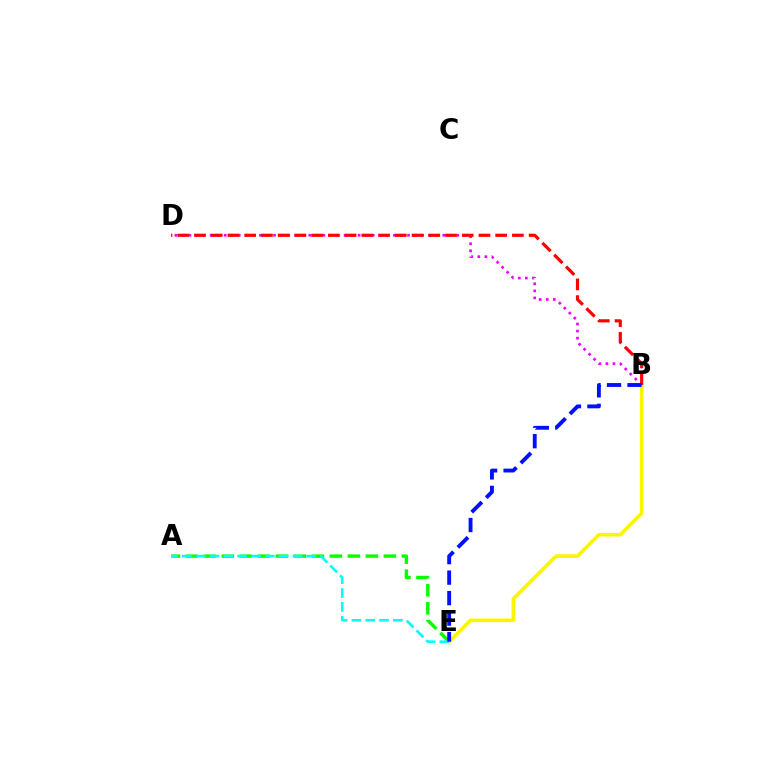{('B', 'D'): [{'color': '#ee00ff', 'line_style': 'dotted', 'thickness': 1.92}, {'color': '#ff0000', 'line_style': 'dashed', 'thickness': 2.27}], ('A', 'E'): [{'color': '#08ff00', 'line_style': 'dashed', 'thickness': 2.45}, {'color': '#00fff6', 'line_style': 'dashed', 'thickness': 1.88}], ('B', 'E'): [{'color': '#fcf500', 'line_style': 'solid', 'thickness': 2.59}, {'color': '#0010ff', 'line_style': 'dashed', 'thickness': 2.78}]}